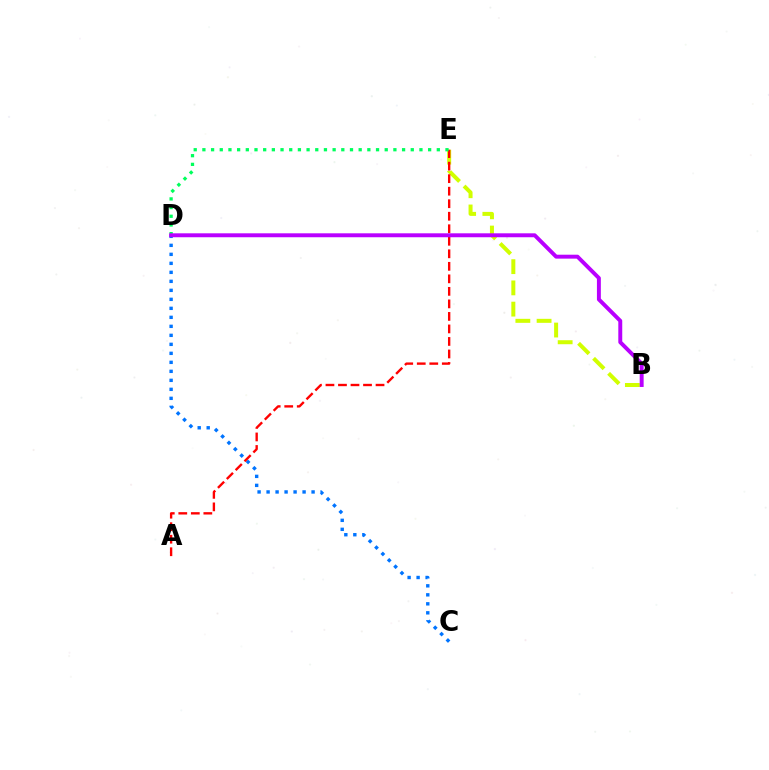{('C', 'D'): [{'color': '#0074ff', 'line_style': 'dotted', 'thickness': 2.45}], ('B', 'E'): [{'color': '#d1ff00', 'line_style': 'dashed', 'thickness': 2.88}], ('A', 'E'): [{'color': '#ff0000', 'line_style': 'dashed', 'thickness': 1.7}], ('D', 'E'): [{'color': '#00ff5c', 'line_style': 'dotted', 'thickness': 2.36}], ('B', 'D'): [{'color': '#b900ff', 'line_style': 'solid', 'thickness': 2.83}]}